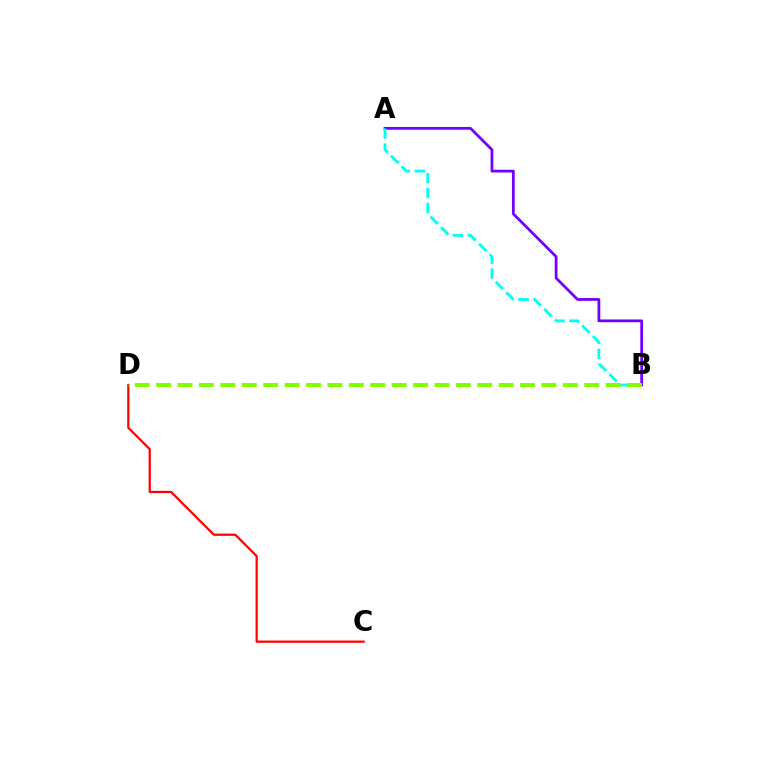{('C', 'D'): [{'color': '#ff0000', 'line_style': 'solid', 'thickness': 1.61}], ('A', 'B'): [{'color': '#7200ff', 'line_style': 'solid', 'thickness': 1.99}, {'color': '#00fff6', 'line_style': 'dashed', 'thickness': 2.03}], ('B', 'D'): [{'color': '#84ff00', 'line_style': 'dashed', 'thickness': 2.91}]}